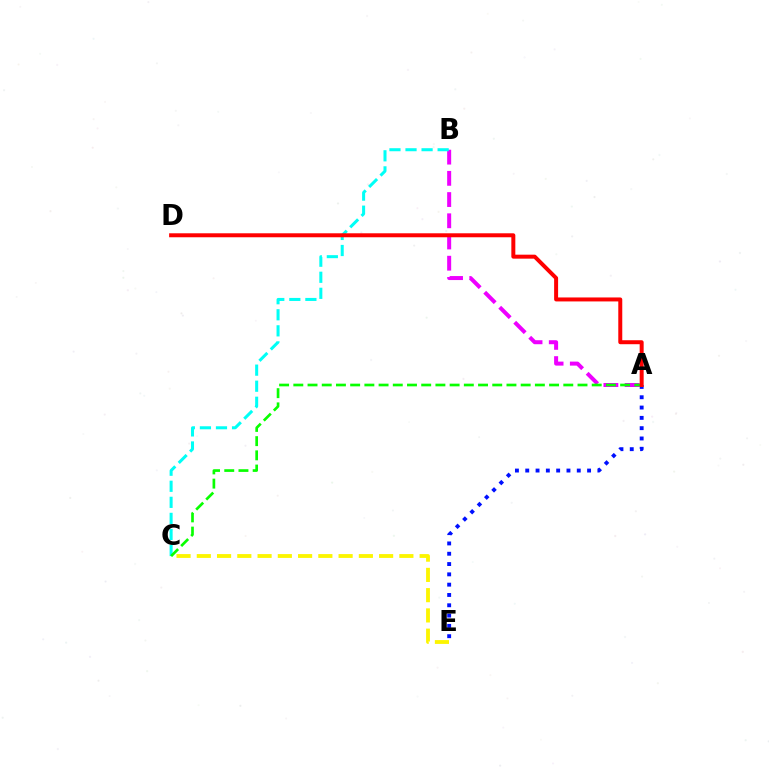{('C', 'E'): [{'color': '#fcf500', 'line_style': 'dashed', 'thickness': 2.75}], ('A', 'B'): [{'color': '#ee00ff', 'line_style': 'dashed', 'thickness': 2.88}], ('A', 'E'): [{'color': '#0010ff', 'line_style': 'dotted', 'thickness': 2.8}], ('B', 'C'): [{'color': '#00fff6', 'line_style': 'dashed', 'thickness': 2.18}], ('A', 'C'): [{'color': '#08ff00', 'line_style': 'dashed', 'thickness': 1.93}], ('A', 'D'): [{'color': '#ff0000', 'line_style': 'solid', 'thickness': 2.86}]}